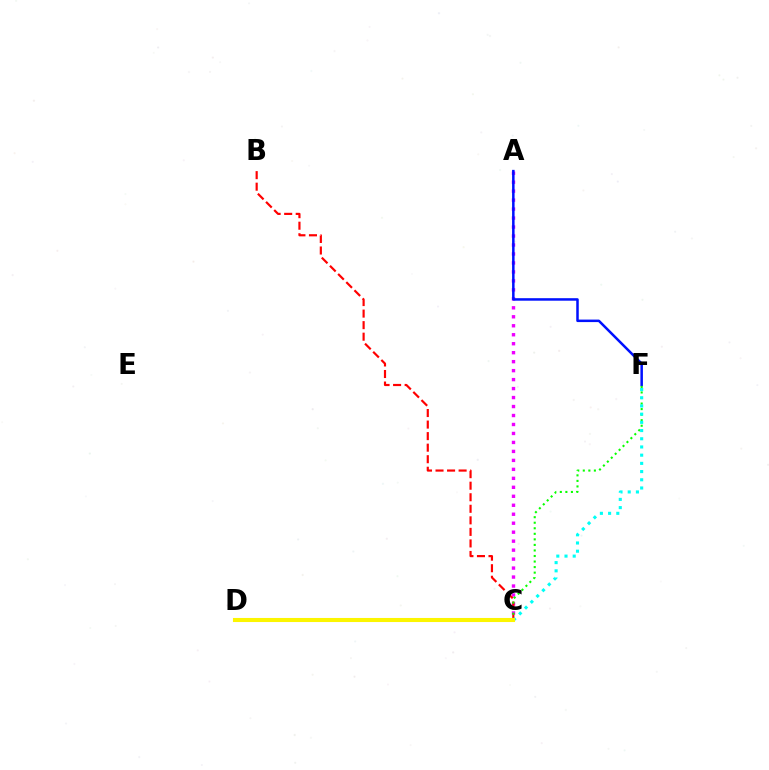{('A', 'C'): [{'color': '#ee00ff', 'line_style': 'dotted', 'thickness': 2.44}], ('B', 'C'): [{'color': '#ff0000', 'line_style': 'dashed', 'thickness': 1.57}], ('A', 'F'): [{'color': '#0010ff', 'line_style': 'solid', 'thickness': 1.8}], ('C', 'F'): [{'color': '#08ff00', 'line_style': 'dotted', 'thickness': 1.51}, {'color': '#00fff6', 'line_style': 'dotted', 'thickness': 2.23}], ('C', 'D'): [{'color': '#fcf500', 'line_style': 'solid', 'thickness': 2.93}]}